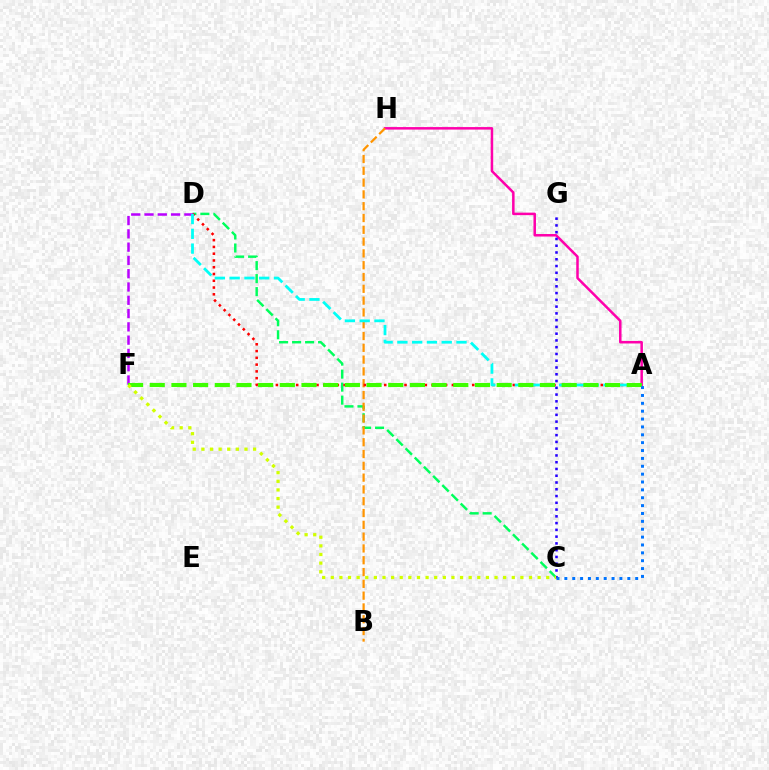{('A', 'H'): [{'color': '#ff00ac', 'line_style': 'solid', 'thickness': 1.81}], ('C', 'D'): [{'color': '#00ff5c', 'line_style': 'dashed', 'thickness': 1.77}], ('D', 'F'): [{'color': '#b900ff', 'line_style': 'dashed', 'thickness': 1.8}], ('B', 'H'): [{'color': '#ff9400', 'line_style': 'dashed', 'thickness': 1.6}], ('A', 'D'): [{'color': '#ff0000', 'line_style': 'dotted', 'thickness': 1.84}, {'color': '#00fff6', 'line_style': 'dashed', 'thickness': 2.01}], ('C', 'G'): [{'color': '#2500ff', 'line_style': 'dotted', 'thickness': 1.84}], ('A', 'F'): [{'color': '#3dff00', 'line_style': 'dashed', 'thickness': 2.95}], ('A', 'C'): [{'color': '#0074ff', 'line_style': 'dotted', 'thickness': 2.14}], ('C', 'F'): [{'color': '#d1ff00', 'line_style': 'dotted', 'thickness': 2.34}]}